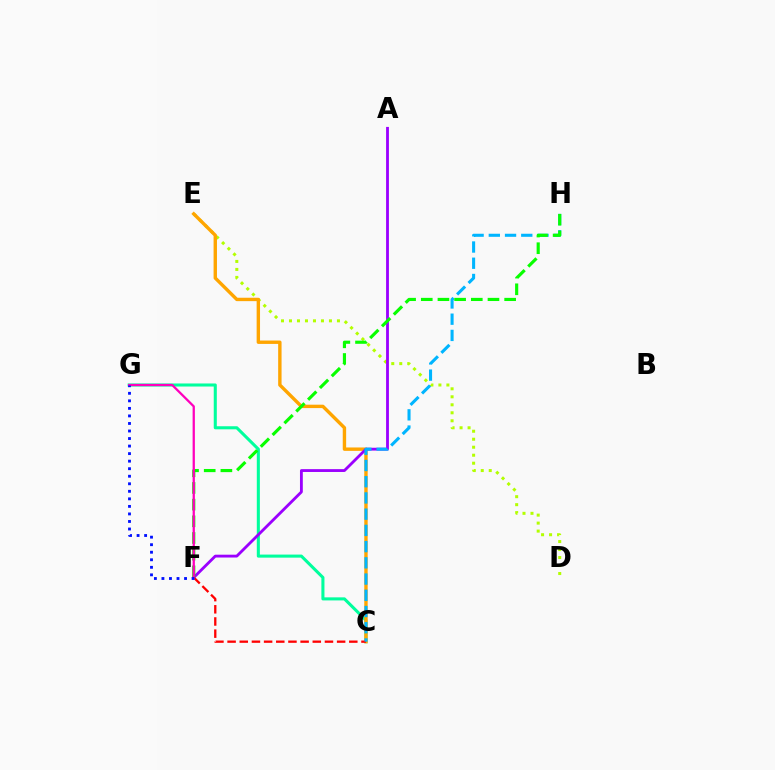{('D', 'E'): [{'color': '#b3ff00', 'line_style': 'dotted', 'thickness': 2.17}], ('C', 'G'): [{'color': '#00ff9d', 'line_style': 'solid', 'thickness': 2.21}], ('C', 'E'): [{'color': '#ffa500', 'line_style': 'solid', 'thickness': 2.44}], ('A', 'F'): [{'color': '#9b00ff', 'line_style': 'solid', 'thickness': 2.04}], ('C', 'F'): [{'color': '#ff0000', 'line_style': 'dashed', 'thickness': 1.65}], ('C', 'H'): [{'color': '#00b5ff', 'line_style': 'dashed', 'thickness': 2.2}], ('F', 'H'): [{'color': '#08ff00', 'line_style': 'dashed', 'thickness': 2.27}], ('F', 'G'): [{'color': '#ff00bd', 'line_style': 'solid', 'thickness': 1.64}, {'color': '#0010ff', 'line_style': 'dotted', 'thickness': 2.05}]}